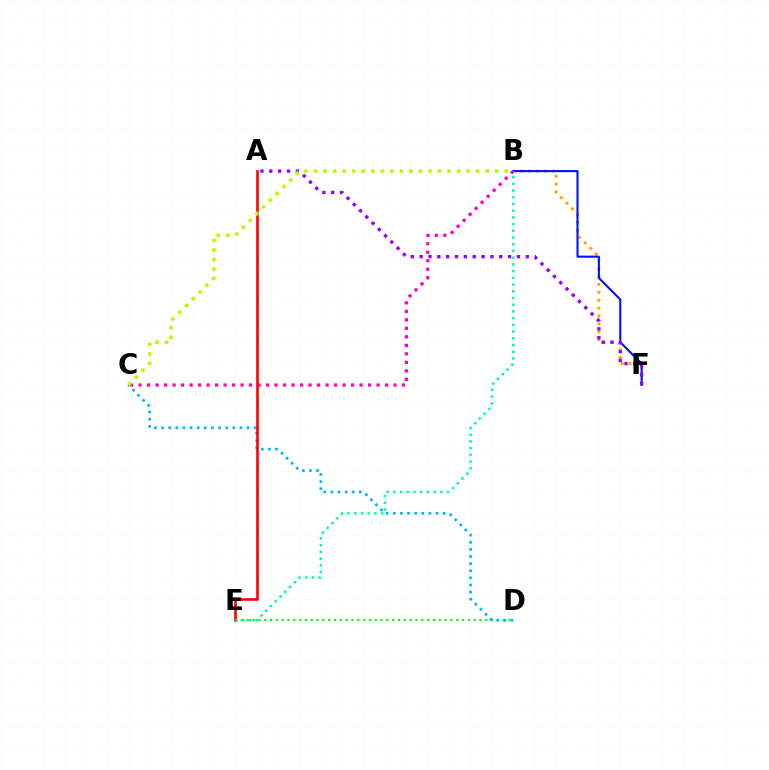{('B', 'C'): [{'color': '#ff00bd', 'line_style': 'dotted', 'thickness': 2.31}, {'color': '#b3ff00', 'line_style': 'dotted', 'thickness': 2.59}], ('D', 'E'): [{'color': '#08ff00', 'line_style': 'dotted', 'thickness': 1.58}], ('B', 'F'): [{'color': '#ffa500', 'line_style': 'dotted', 'thickness': 2.14}, {'color': '#0010ff', 'line_style': 'solid', 'thickness': 1.5}], ('C', 'D'): [{'color': '#00b5ff', 'line_style': 'dotted', 'thickness': 1.94}], ('A', 'E'): [{'color': '#ff0000', 'line_style': 'solid', 'thickness': 1.88}], ('A', 'F'): [{'color': '#9b00ff', 'line_style': 'dotted', 'thickness': 2.4}], ('B', 'E'): [{'color': '#00ff9d', 'line_style': 'dotted', 'thickness': 1.82}]}